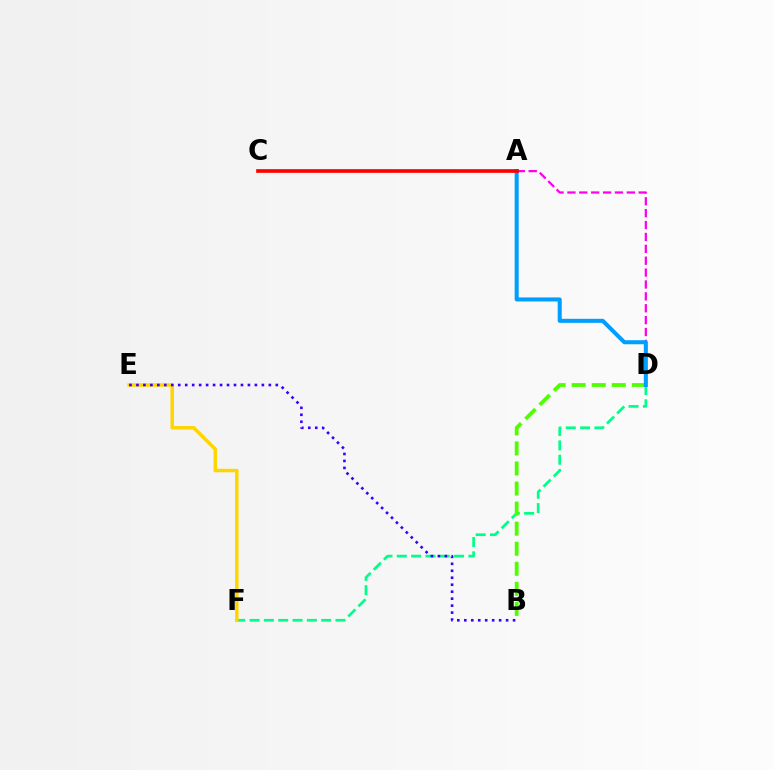{('D', 'F'): [{'color': '#00ff86', 'line_style': 'dashed', 'thickness': 1.95}], ('B', 'D'): [{'color': '#4fff00', 'line_style': 'dashed', 'thickness': 2.72}], ('E', 'F'): [{'color': '#ffd500', 'line_style': 'solid', 'thickness': 2.5}], ('A', 'D'): [{'color': '#ff00ed', 'line_style': 'dashed', 'thickness': 1.61}, {'color': '#009eff', 'line_style': 'solid', 'thickness': 2.91}], ('A', 'C'): [{'color': '#ff0000', 'line_style': 'solid', 'thickness': 2.64}], ('B', 'E'): [{'color': '#3700ff', 'line_style': 'dotted', 'thickness': 1.89}]}